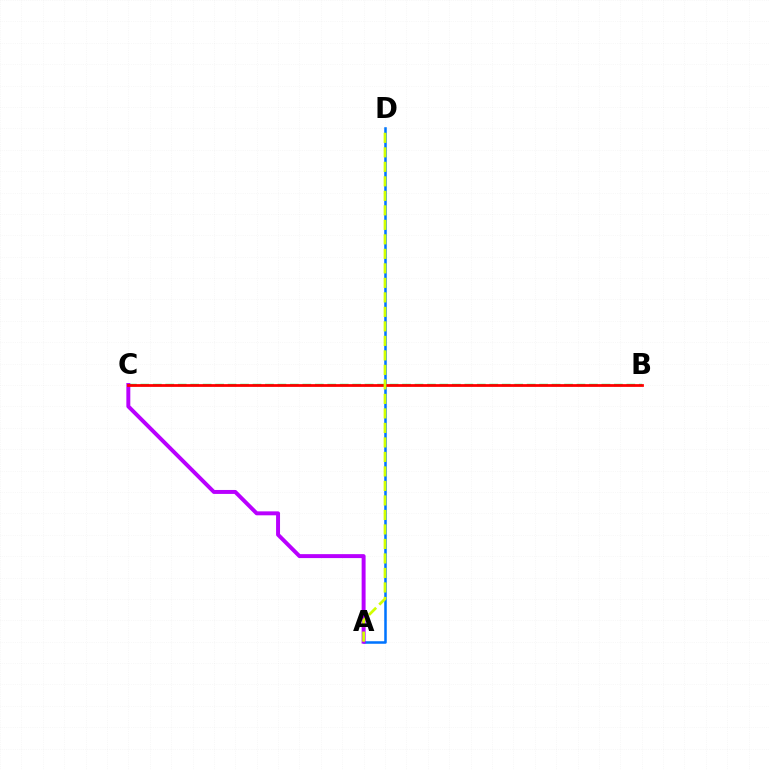{('B', 'C'): [{'color': '#00ff5c', 'line_style': 'dashed', 'thickness': 1.69}, {'color': '#ff0000', 'line_style': 'solid', 'thickness': 1.99}], ('A', 'D'): [{'color': '#0074ff', 'line_style': 'solid', 'thickness': 1.82}, {'color': '#d1ff00', 'line_style': 'dashed', 'thickness': 1.97}], ('A', 'C'): [{'color': '#b900ff', 'line_style': 'solid', 'thickness': 2.84}]}